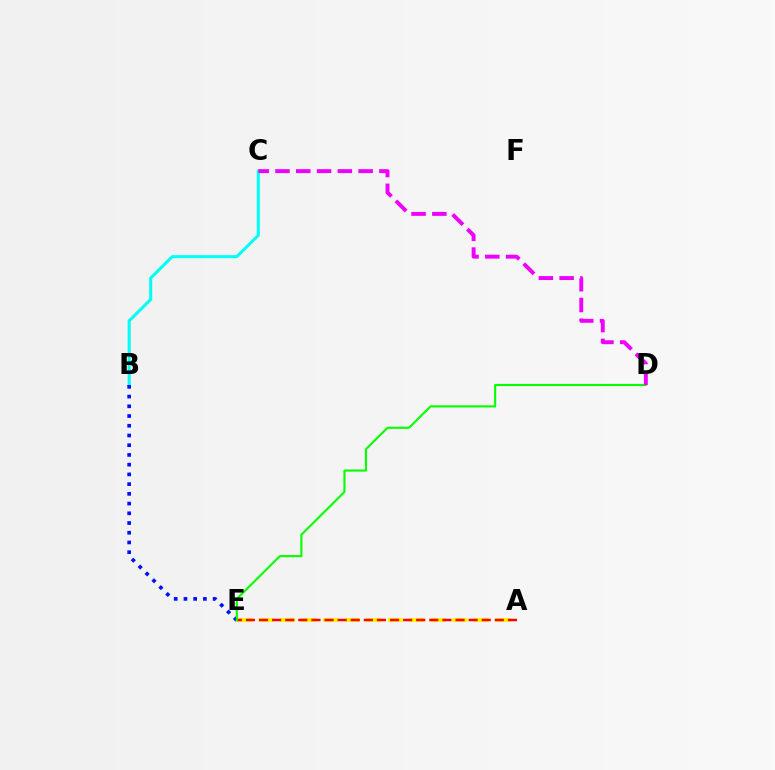{('B', 'C'): [{'color': '#00fff6', 'line_style': 'solid', 'thickness': 2.2}], ('B', 'E'): [{'color': '#0010ff', 'line_style': 'dotted', 'thickness': 2.64}], ('A', 'E'): [{'color': '#fcf500', 'line_style': 'dashed', 'thickness': 2.92}, {'color': '#ff0000', 'line_style': 'dashed', 'thickness': 1.78}], ('D', 'E'): [{'color': '#08ff00', 'line_style': 'solid', 'thickness': 1.54}], ('C', 'D'): [{'color': '#ee00ff', 'line_style': 'dashed', 'thickness': 2.82}]}